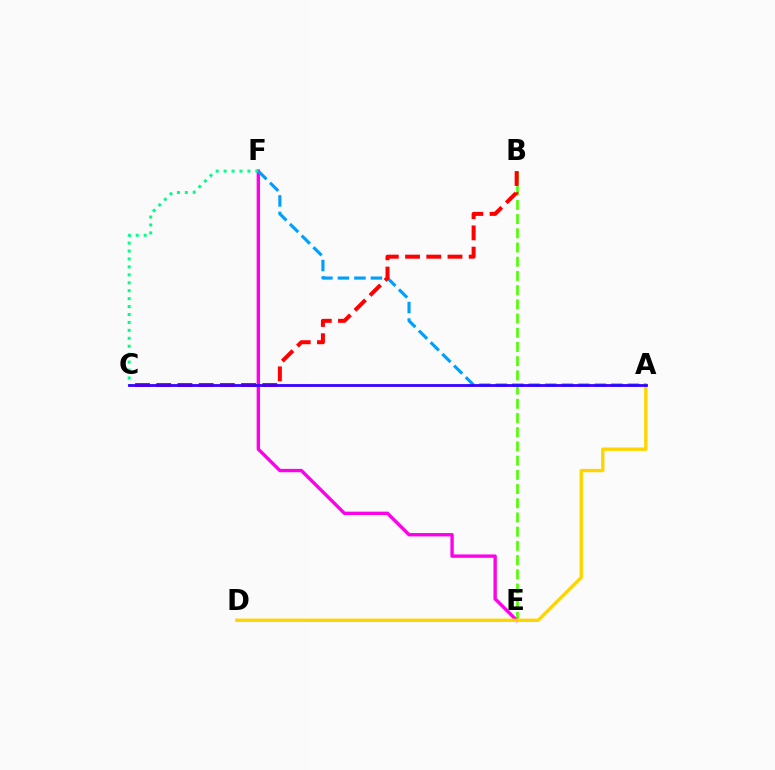{('B', 'E'): [{'color': '#4fff00', 'line_style': 'dashed', 'thickness': 1.93}], ('E', 'F'): [{'color': '#ff00ed', 'line_style': 'solid', 'thickness': 2.43}], ('C', 'F'): [{'color': '#00ff86', 'line_style': 'dotted', 'thickness': 2.16}], ('A', 'D'): [{'color': '#ffd500', 'line_style': 'solid', 'thickness': 2.43}], ('A', 'F'): [{'color': '#009eff', 'line_style': 'dashed', 'thickness': 2.24}], ('B', 'C'): [{'color': '#ff0000', 'line_style': 'dashed', 'thickness': 2.88}], ('A', 'C'): [{'color': '#3700ff', 'line_style': 'solid', 'thickness': 2.01}]}